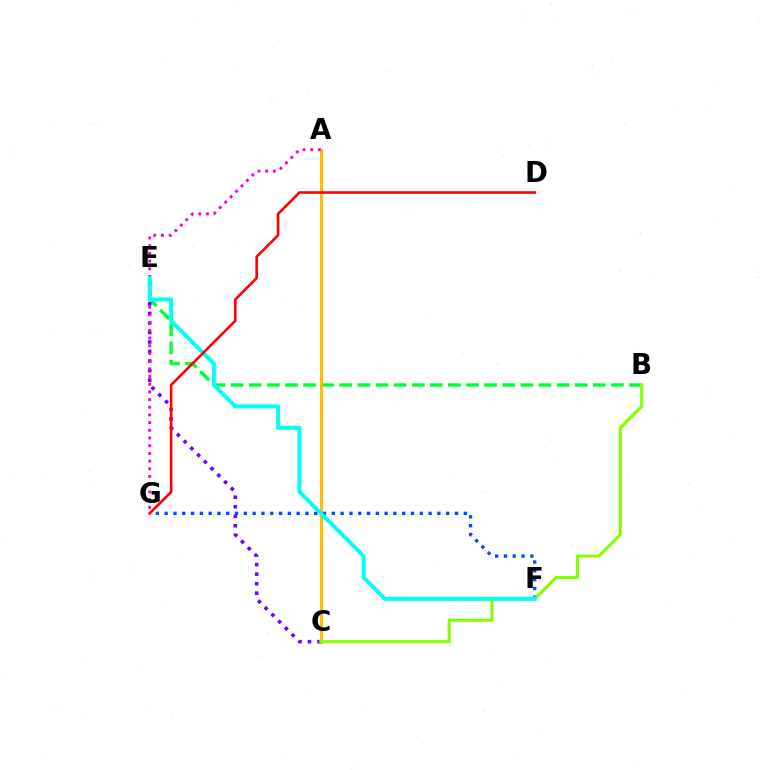{('F', 'G'): [{'color': '#004bff', 'line_style': 'dotted', 'thickness': 2.39}], ('B', 'E'): [{'color': '#00ff39', 'line_style': 'dashed', 'thickness': 2.46}], ('A', 'C'): [{'color': '#ffbd00', 'line_style': 'solid', 'thickness': 2.21}], ('C', 'E'): [{'color': '#7200ff', 'line_style': 'dotted', 'thickness': 2.59}], ('B', 'C'): [{'color': '#84ff00', 'line_style': 'solid', 'thickness': 2.22}], ('A', 'G'): [{'color': '#ff00cf', 'line_style': 'dotted', 'thickness': 2.09}], ('E', 'F'): [{'color': '#00fff6', 'line_style': 'solid', 'thickness': 2.86}], ('D', 'G'): [{'color': '#ff0000', 'line_style': 'solid', 'thickness': 1.87}]}